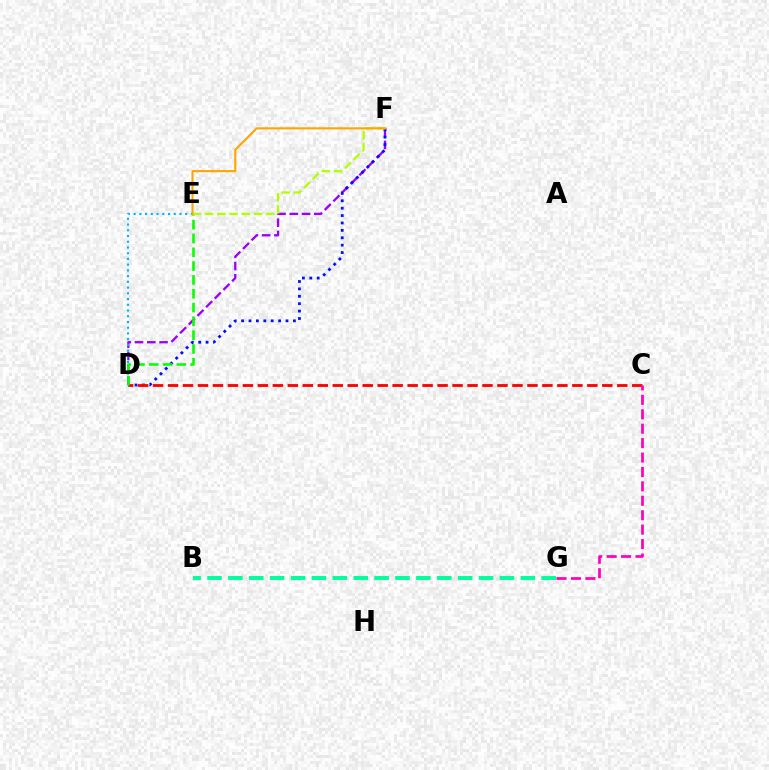{('D', 'F'): [{'color': '#9b00ff', 'line_style': 'dashed', 'thickness': 1.67}, {'color': '#0010ff', 'line_style': 'dotted', 'thickness': 2.01}], ('B', 'G'): [{'color': '#00ff9d', 'line_style': 'dashed', 'thickness': 2.84}], ('D', 'E'): [{'color': '#00b5ff', 'line_style': 'dotted', 'thickness': 1.56}, {'color': '#08ff00', 'line_style': 'dashed', 'thickness': 1.88}], ('C', 'D'): [{'color': '#ff0000', 'line_style': 'dashed', 'thickness': 2.03}], ('E', 'F'): [{'color': '#b3ff00', 'line_style': 'dashed', 'thickness': 1.66}, {'color': '#ffa500', 'line_style': 'solid', 'thickness': 1.52}], ('C', 'G'): [{'color': '#ff00bd', 'line_style': 'dashed', 'thickness': 1.96}]}